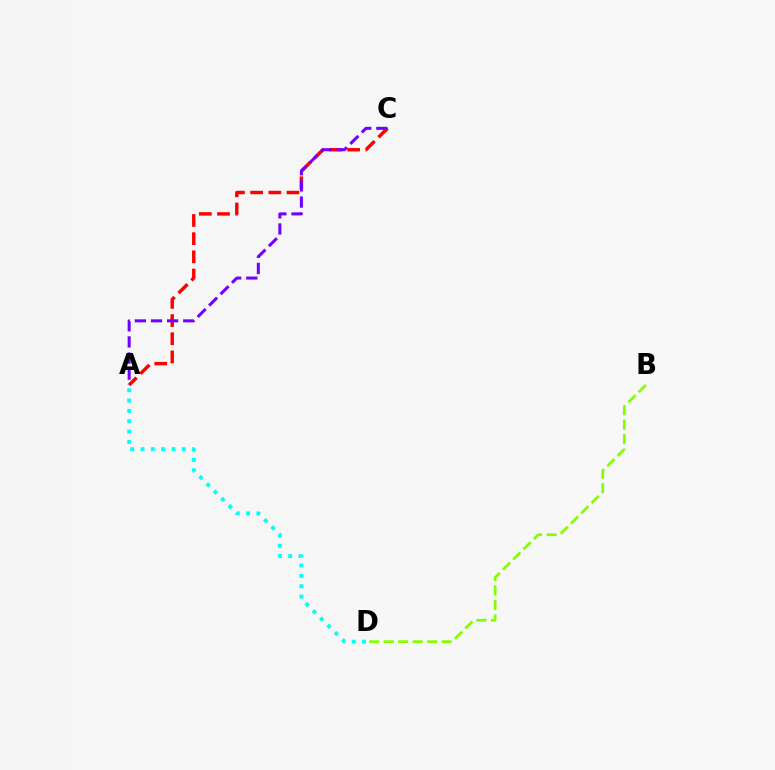{('A', 'C'): [{'color': '#ff0000', 'line_style': 'dashed', 'thickness': 2.47}, {'color': '#7200ff', 'line_style': 'dashed', 'thickness': 2.19}], ('A', 'D'): [{'color': '#00fff6', 'line_style': 'dotted', 'thickness': 2.81}], ('B', 'D'): [{'color': '#84ff00', 'line_style': 'dashed', 'thickness': 1.97}]}